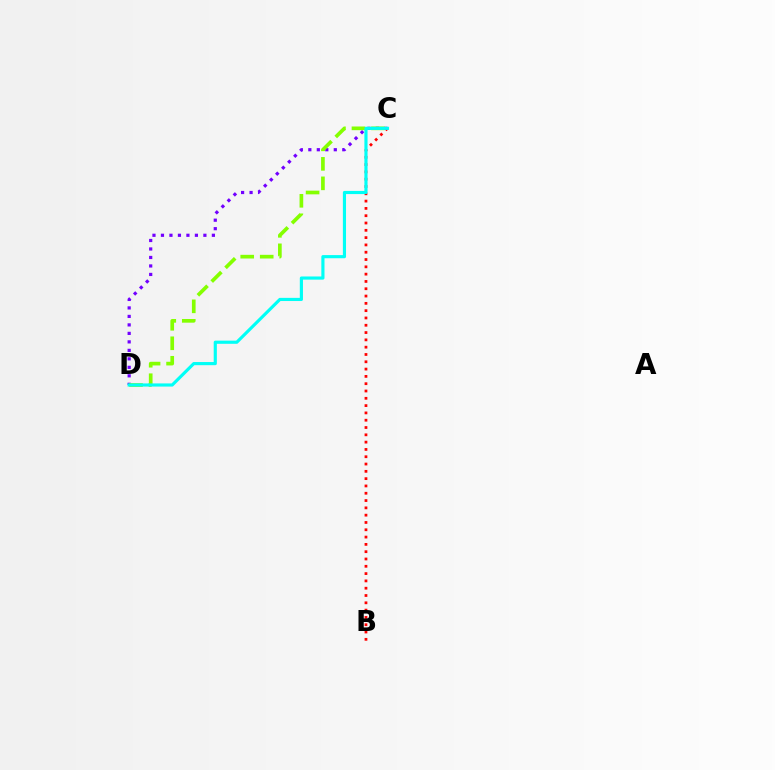{('B', 'C'): [{'color': '#ff0000', 'line_style': 'dotted', 'thickness': 1.98}], ('C', 'D'): [{'color': '#7200ff', 'line_style': 'dotted', 'thickness': 2.31}, {'color': '#84ff00', 'line_style': 'dashed', 'thickness': 2.65}, {'color': '#00fff6', 'line_style': 'solid', 'thickness': 2.27}]}